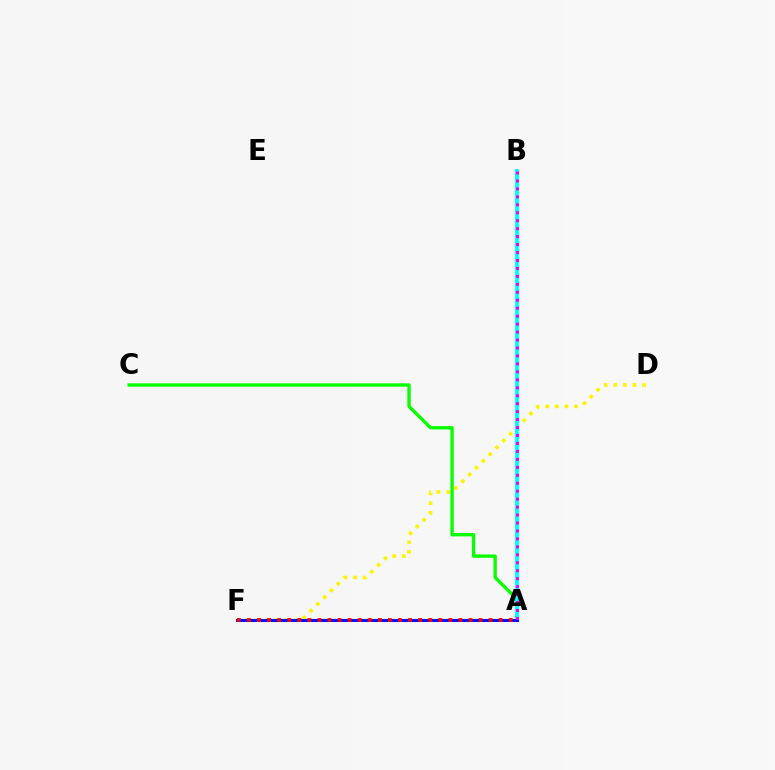{('A', 'C'): [{'color': '#08ff00', 'line_style': 'solid', 'thickness': 2.4}], ('D', 'F'): [{'color': '#fcf500', 'line_style': 'dotted', 'thickness': 2.61}], ('A', 'B'): [{'color': '#00fff6', 'line_style': 'solid', 'thickness': 2.84}, {'color': '#ee00ff', 'line_style': 'dotted', 'thickness': 2.16}], ('A', 'F'): [{'color': '#0010ff', 'line_style': 'solid', 'thickness': 2.19}, {'color': '#ff0000', 'line_style': 'dotted', 'thickness': 2.74}]}